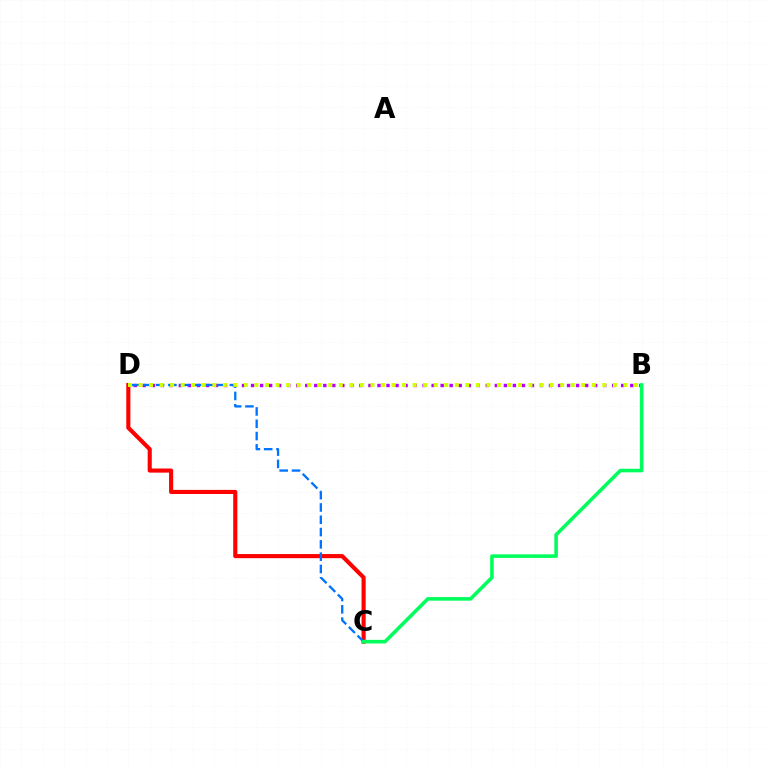{('B', 'D'): [{'color': '#b900ff', 'line_style': 'dotted', 'thickness': 2.45}, {'color': '#d1ff00', 'line_style': 'dotted', 'thickness': 2.86}], ('C', 'D'): [{'color': '#ff0000', 'line_style': 'solid', 'thickness': 2.96}, {'color': '#0074ff', 'line_style': 'dashed', 'thickness': 1.67}], ('B', 'C'): [{'color': '#00ff5c', 'line_style': 'solid', 'thickness': 2.58}]}